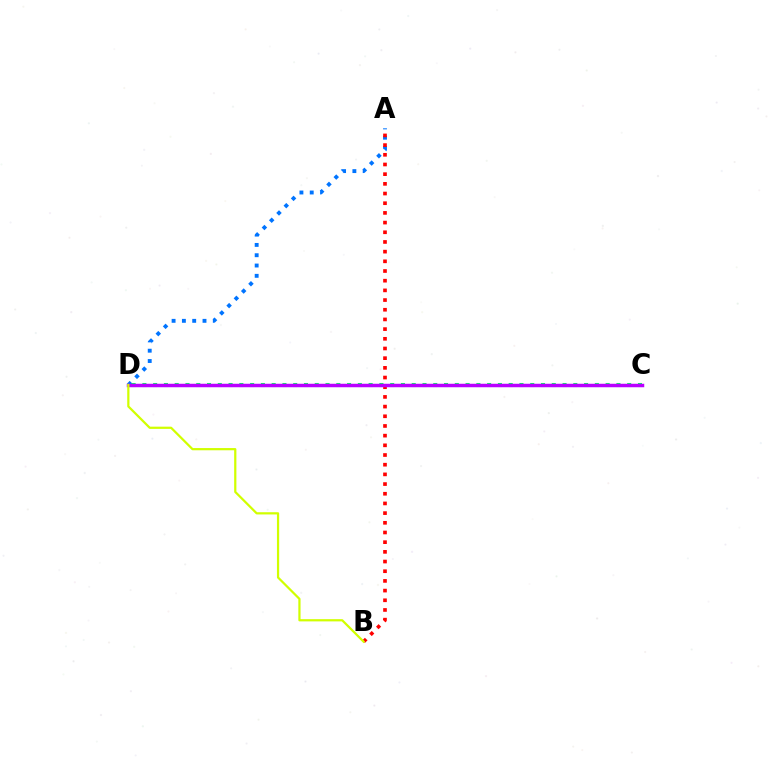{('A', 'D'): [{'color': '#0074ff', 'line_style': 'dotted', 'thickness': 2.8}], ('C', 'D'): [{'color': '#00ff5c', 'line_style': 'dotted', 'thickness': 2.93}, {'color': '#b900ff', 'line_style': 'solid', 'thickness': 2.51}], ('A', 'B'): [{'color': '#ff0000', 'line_style': 'dotted', 'thickness': 2.63}], ('B', 'D'): [{'color': '#d1ff00', 'line_style': 'solid', 'thickness': 1.6}]}